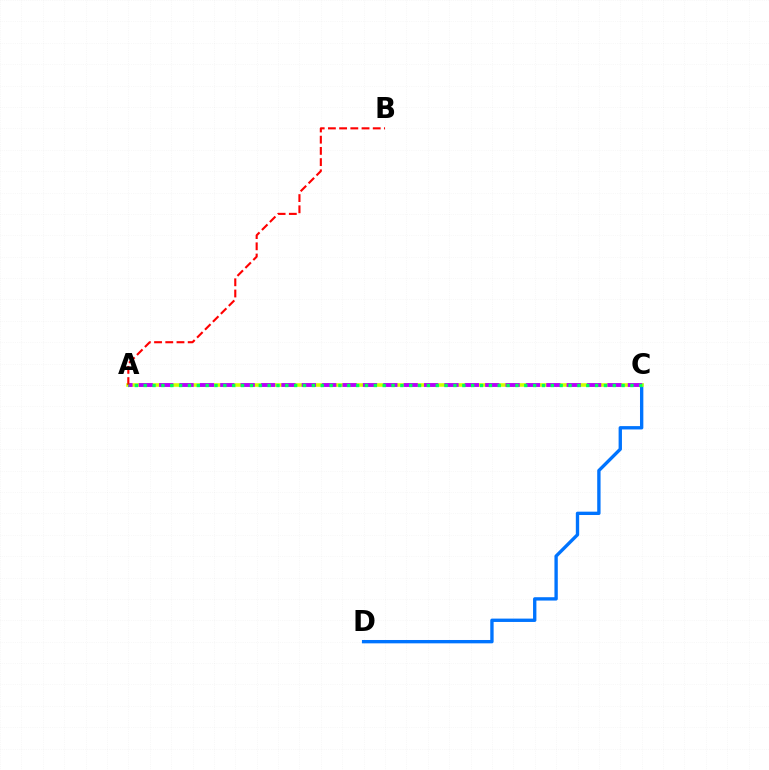{('C', 'D'): [{'color': '#0074ff', 'line_style': 'solid', 'thickness': 2.41}], ('A', 'C'): [{'color': '#d1ff00', 'line_style': 'solid', 'thickness': 2.59}, {'color': '#b900ff', 'line_style': 'dashed', 'thickness': 2.77}, {'color': '#00ff5c', 'line_style': 'dotted', 'thickness': 2.4}], ('A', 'B'): [{'color': '#ff0000', 'line_style': 'dashed', 'thickness': 1.52}]}